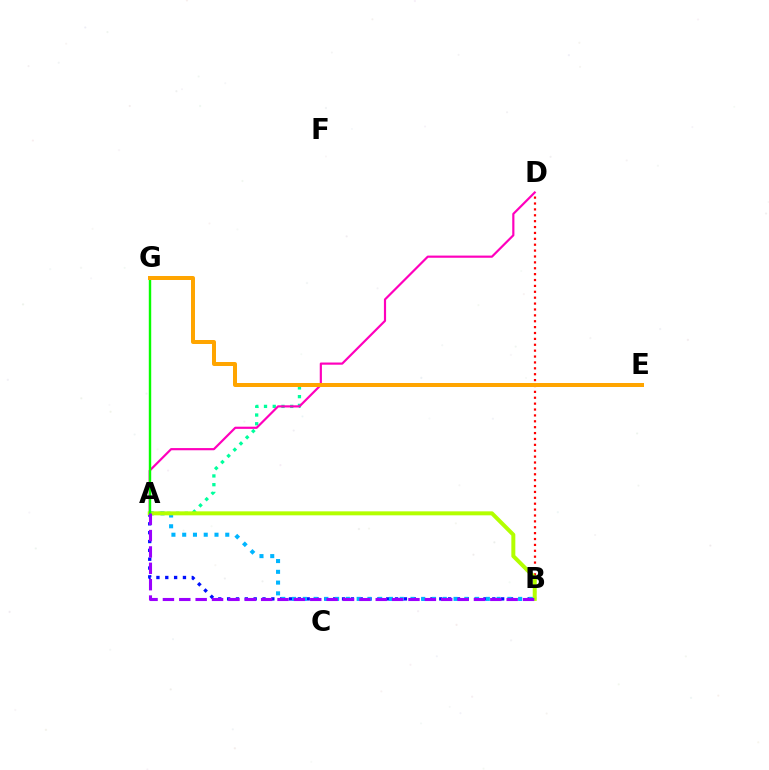{('B', 'D'): [{'color': '#ff0000', 'line_style': 'dotted', 'thickness': 1.6}], ('A', 'E'): [{'color': '#00ff9d', 'line_style': 'dotted', 'thickness': 2.37}], ('A', 'B'): [{'color': '#0010ff', 'line_style': 'dotted', 'thickness': 2.4}, {'color': '#00b5ff', 'line_style': 'dotted', 'thickness': 2.93}, {'color': '#b3ff00', 'line_style': 'solid', 'thickness': 2.87}, {'color': '#9b00ff', 'line_style': 'dashed', 'thickness': 2.22}], ('A', 'D'): [{'color': '#ff00bd', 'line_style': 'solid', 'thickness': 1.57}], ('A', 'G'): [{'color': '#08ff00', 'line_style': 'solid', 'thickness': 1.74}], ('E', 'G'): [{'color': '#ffa500', 'line_style': 'solid', 'thickness': 2.88}]}